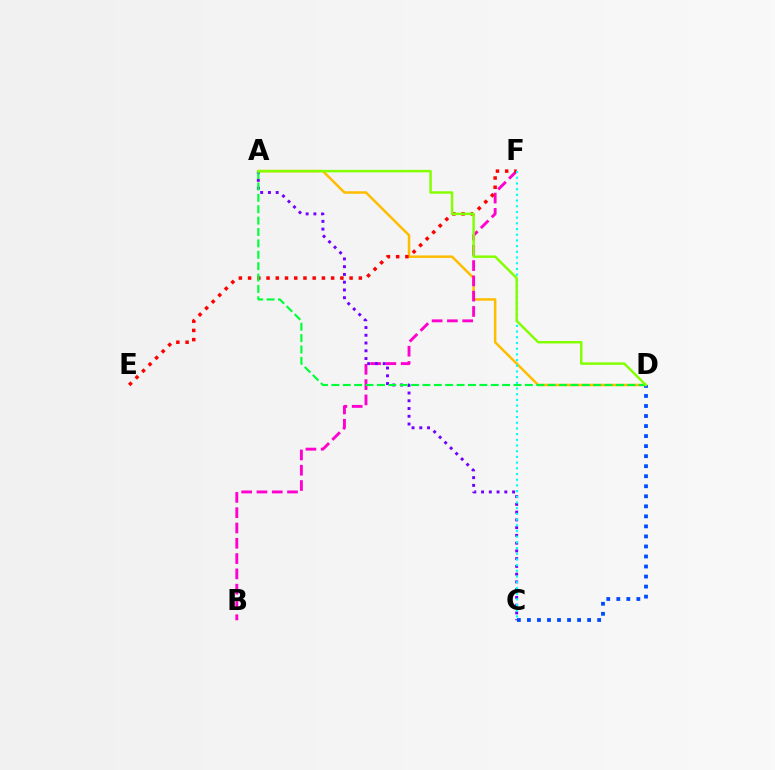{('A', 'D'): [{'color': '#ffbd00', 'line_style': 'solid', 'thickness': 1.8}, {'color': '#00ff39', 'line_style': 'dashed', 'thickness': 1.55}, {'color': '#84ff00', 'line_style': 'solid', 'thickness': 1.77}], ('B', 'F'): [{'color': '#ff00cf', 'line_style': 'dashed', 'thickness': 2.08}], ('A', 'C'): [{'color': '#7200ff', 'line_style': 'dotted', 'thickness': 2.11}], ('C', 'D'): [{'color': '#004bff', 'line_style': 'dotted', 'thickness': 2.73}], ('E', 'F'): [{'color': '#ff0000', 'line_style': 'dotted', 'thickness': 2.51}], ('C', 'F'): [{'color': '#00fff6', 'line_style': 'dotted', 'thickness': 1.55}]}